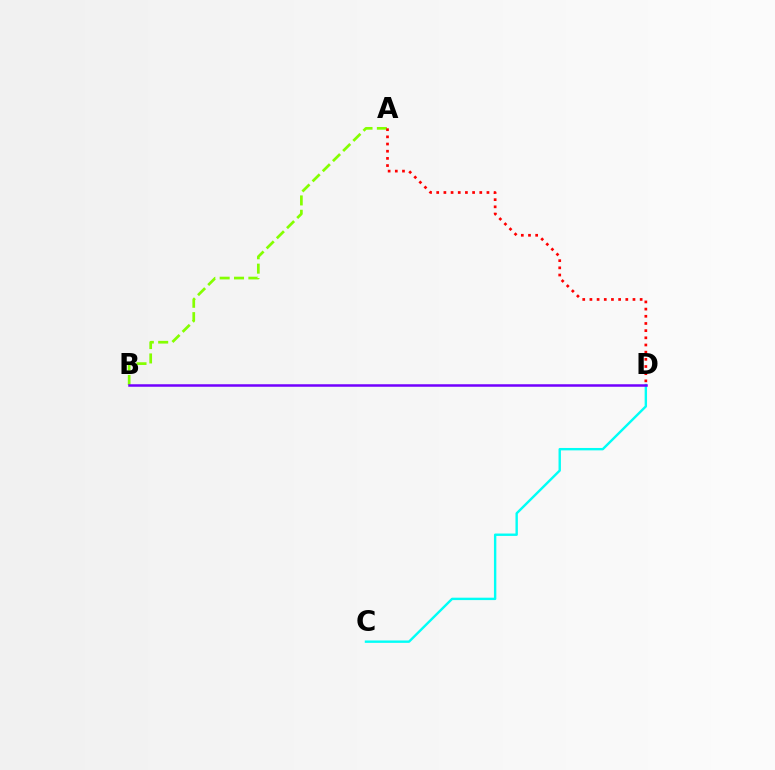{('A', 'B'): [{'color': '#84ff00', 'line_style': 'dashed', 'thickness': 1.95}], ('C', 'D'): [{'color': '#00fff6', 'line_style': 'solid', 'thickness': 1.73}], ('A', 'D'): [{'color': '#ff0000', 'line_style': 'dotted', 'thickness': 1.95}], ('B', 'D'): [{'color': '#7200ff', 'line_style': 'solid', 'thickness': 1.81}]}